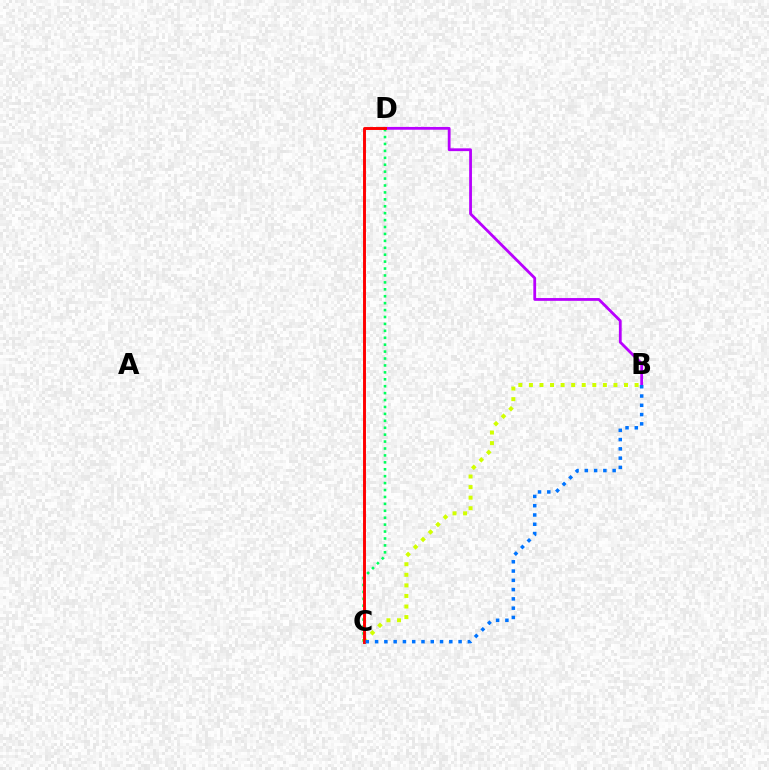{('C', 'D'): [{'color': '#00ff5c', 'line_style': 'dotted', 'thickness': 1.88}, {'color': '#ff0000', 'line_style': 'solid', 'thickness': 2.11}], ('B', 'D'): [{'color': '#b900ff', 'line_style': 'solid', 'thickness': 2.02}], ('B', 'C'): [{'color': '#d1ff00', 'line_style': 'dotted', 'thickness': 2.87}, {'color': '#0074ff', 'line_style': 'dotted', 'thickness': 2.52}]}